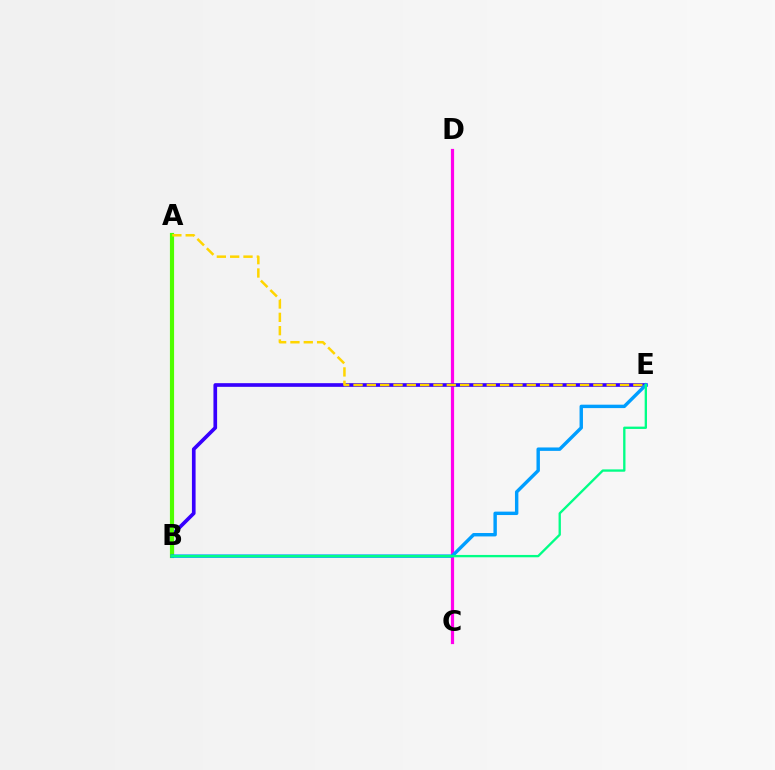{('A', 'B'): [{'color': '#ff0000', 'line_style': 'dotted', 'thickness': 1.63}, {'color': '#4fff00', 'line_style': 'solid', 'thickness': 3.0}], ('C', 'D'): [{'color': '#ff00ed', 'line_style': 'solid', 'thickness': 2.3}], ('B', 'E'): [{'color': '#3700ff', 'line_style': 'solid', 'thickness': 2.64}, {'color': '#009eff', 'line_style': 'solid', 'thickness': 2.46}, {'color': '#00ff86', 'line_style': 'solid', 'thickness': 1.68}], ('A', 'E'): [{'color': '#ffd500', 'line_style': 'dashed', 'thickness': 1.81}]}